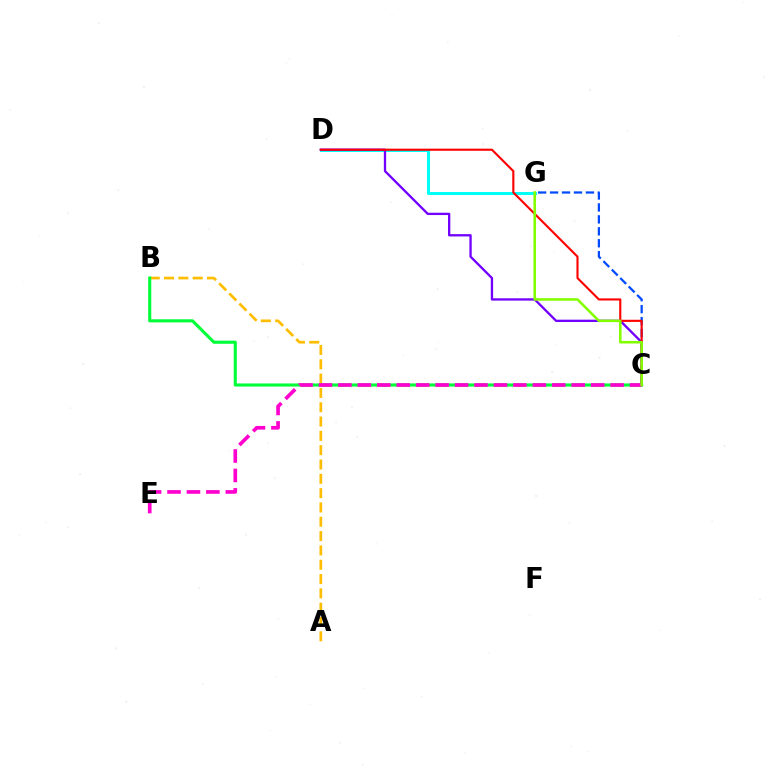{('D', 'G'): [{'color': '#00fff6', 'line_style': 'solid', 'thickness': 2.18}], ('A', 'B'): [{'color': '#ffbd00', 'line_style': 'dashed', 'thickness': 1.94}], ('C', 'D'): [{'color': '#7200ff', 'line_style': 'solid', 'thickness': 1.67}, {'color': '#ff0000', 'line_style': 'solid', 'thickness': 1.53}], ('C', 'G'): [{'color': '#004bff', 'line_style': 'dashed', 'thickness': 1.62}, {'color': '#84ff00', 'line_style': 'solid', 'thickness': 1.85}], ('B', 'C'): [{'color': '#00ff39', 'line_style': 'solid', 'thickness': 2.24}], ('C', 'E'): [{'color': '#ff00cf', 'line_style': 'dashed', 'thickness': 2.64}]}